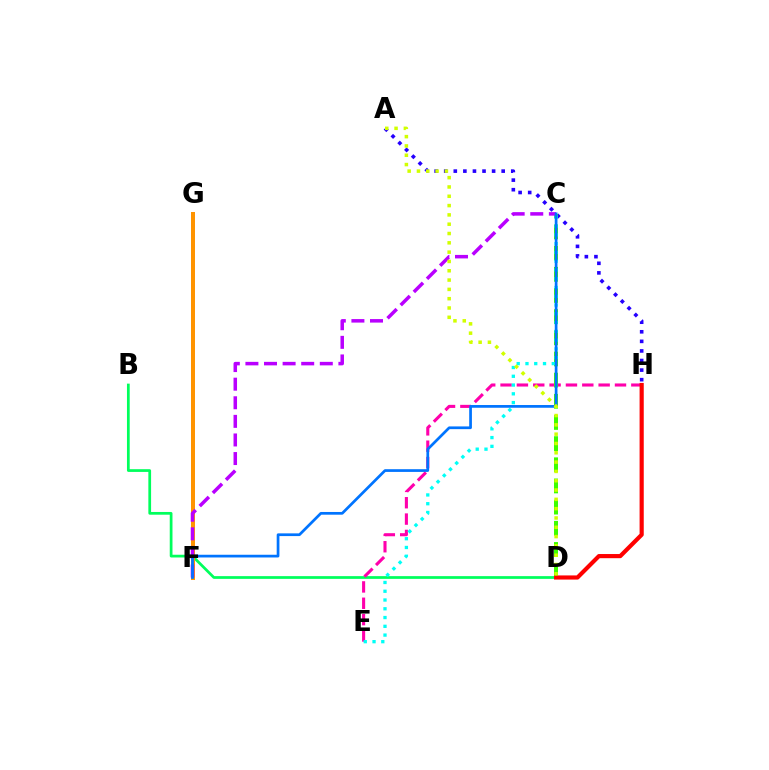{('B', 'D'): [{'color': '#00ff5c', 'line_style': 'solid', 'thickness': 1.97}], ('A', 'H'): [{'color': '#2500ff', 'line_style': 'dotted', 'thickness': 2.6}], ('E', 'H'): [{'color': '#ff00ac', 'line_style': 'dashed', 'thickness': 2.22}], ('C', 'D'): [{'color': '#3dff00', 'line_style': 'dashed', 'thickness': 2.88}], ('D', 'H'): [{'color': '#ff0000', 'line_style': 'solid', 'thickness': 2.99}], ('F', 'G'): [{'color': '#ff9400', 'line_style': 'solid', 'thickness': 2.88}], ('C', 'E'): [{'color': '#00fff6', 'line_style': 'dotted', 'thickness': 2.38}], ('C', 'F'): [{'color': '#b900ff', 'line_style': 'dashed', 'thickness': 2.53}, {'color': '#0074ff', 'line_style': 'solid', 'thickness': 1.96}], ('A', 'D'): [{'color': '#d1ff00', 'line_style': 'dotted', 'thickness': 2.53}]}